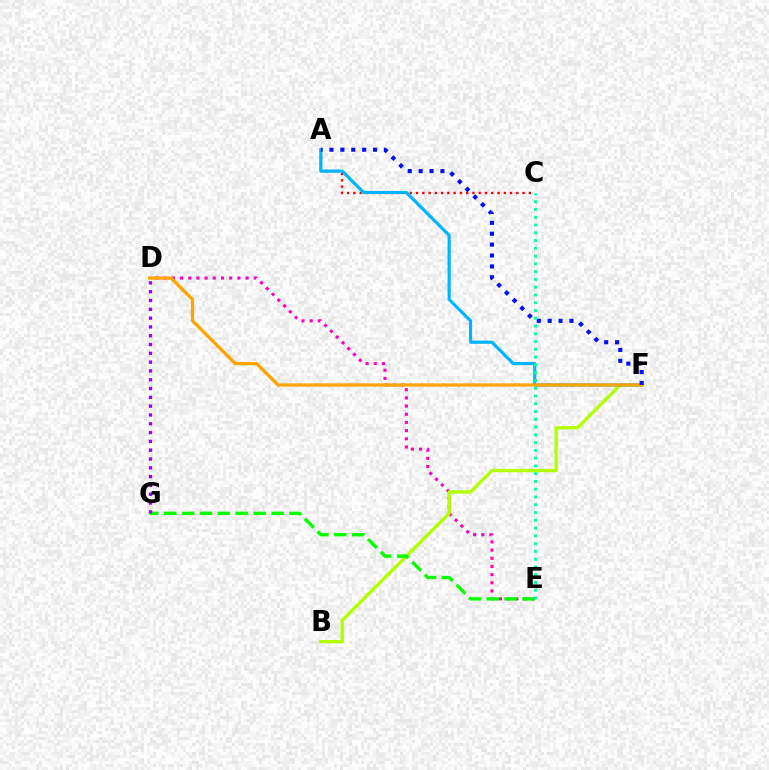{('D', 'E'): [{'color': '#ff00bd', 'line_style': 'dotted', 'thickness': 2.22}], ('B', 'F'): [{'color': '#b3ff00', 'line_style': 'solid', 'thickness': 2.4}], ('E', 'G'): [{'color': '#08ff00', 'line_style': 'dashed', 'thickness': 2.43}], ('A', 'C'): [{'color': '#ff0000', 'line_style': 'dotted', 'thickness': 1.7}], ('D', 'G'): [{'color': '#9b00ff', 'line_style': 'dotted', 'thickness': 2.39}], ('A', 'F'): [{'color': '#00b5ff', 'line_style': 'solid', 'thickness': 2.28}, {'color': '#0010ff', 'line_style': 'dotted', 'thickness': 2.96}], ('D', 'F'): [{'color': '#ffa500', 'line_style': 'solid', 'thickness': 2.36}], ('C', 'E'): [{'color': '#00ff9d', 'line_style': 'dotted', 'thickness': 2.11}]}